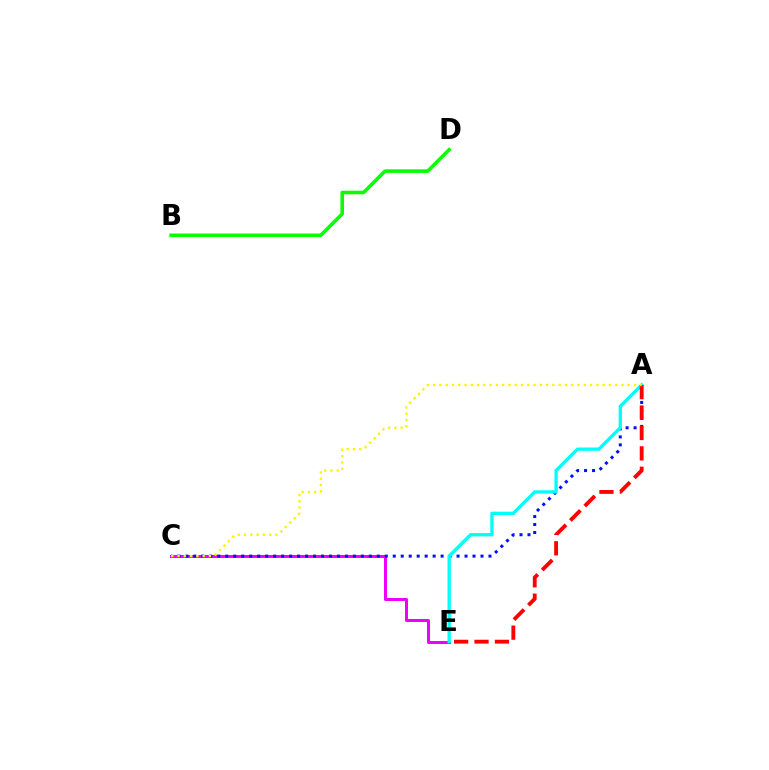{('C', 'E'): [{'color': '#ee00ff', 'line_style': 'solid', 'thickness': 2.16}], ('A', 'C'): [{'color': '#0010ff', 'line_style': 'dotted', 'thickness': 2.17}, {'color': '#fcf500', 'line_style': 'dotted', 'thickness': 1.71}], ('A', 'E'): [{'color': '#00fff6', 'line_style': 'solid', 'thickness': 2.39}, {'color': '#ff0000', 'line_style': 'dashed', 'thickness': 2.77}], ('B', 'D'): [{'color': '#08ff00', 'line_style': 'solid', 'thickness': 2.57}]}